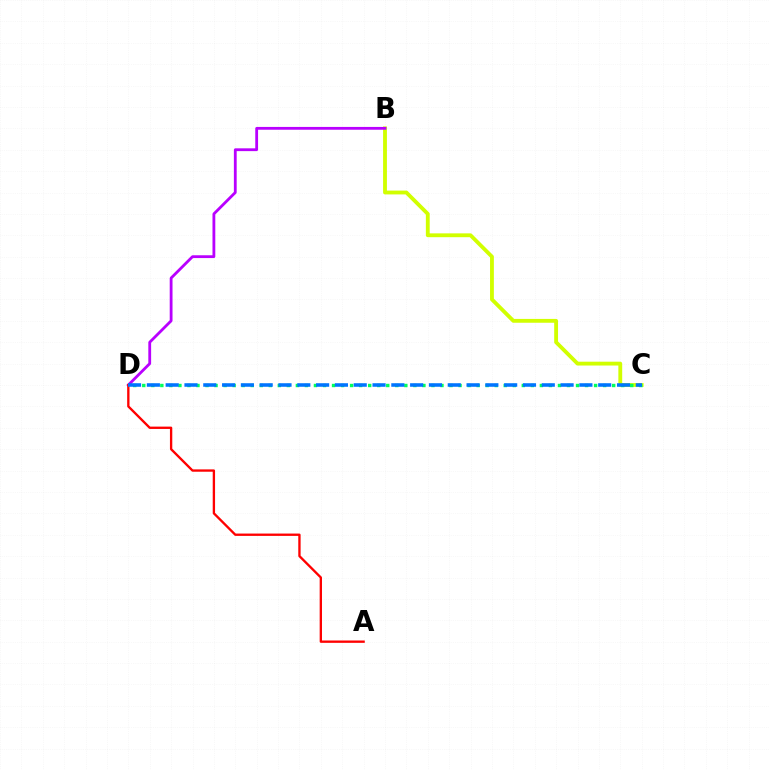{('B', 'C'): [{'color': '#d1ff00', 'line_style': 'solid', 'thickness': 2.76}], ('B', 'D'): [{'color': '#b900ff', 'line_style': 'solid', 'thickness': 2.02}], ('A', 'D'): [{'color': '#ff0000', 'line_style': 'solid', 'thickness': 1.68}], ('C', 'D'): [{'color': '#00ff5c', 'line_style': 'dotted', 'thickness': 2.46}, {'color': '#0074ff', 'line_style': 'dashed', 'thickness': 2.55}]}